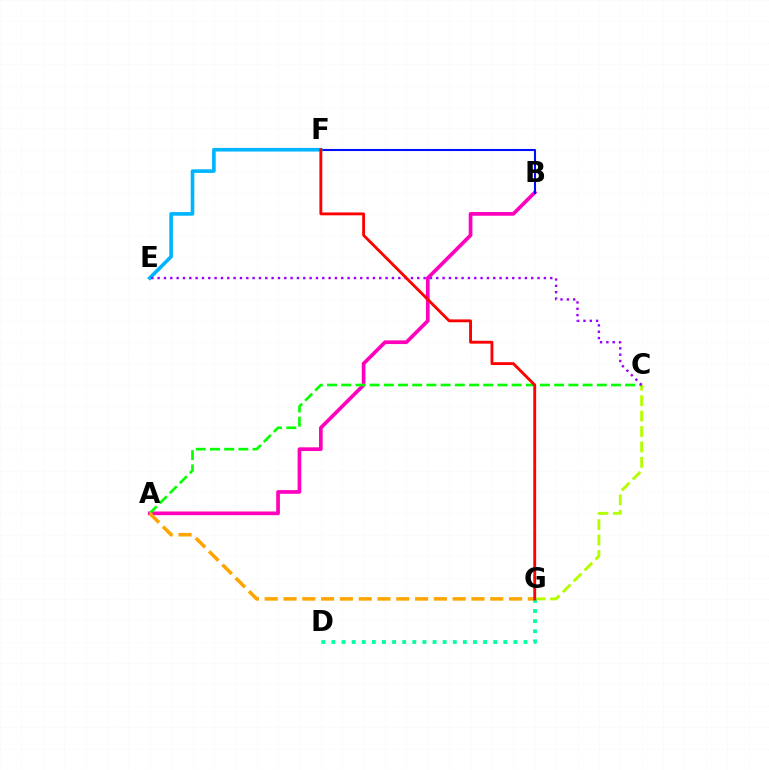{('C', 'G'): [{'color': '#b3ff00', 'line_style': 'dashed', 'thickness': 2.1}], ('A', 'B'): [{'color': '#ff00bd', 'line_style': 'solid', 'thickness': 2.66}], ('D', 'G'): [{'color': '#00ff9d', 'line_style': 'dotted', 'thickness': 2.75}], ('B', 'F'): [{'color': '#0010ff', 'line_style': 'solid', 'thickness': 1.5}], ('A', 'C'): [{'color': '#08ff00', 'line_style': 'dashed', 'thickness': 1.93}], ('A', 'G'): [{'color': '#ffa500', 'line_style': 'dashed', 'thickness': 2.55}], ('E', 'F'): [{'color': '#00b5ff', 'line_style': 'solid', 'thickness': 2.6}], ('C', 'E'): [{'color': '#9b00ff', 'line_style': 'dotted', 'thickness': 1.72}], ('F', 'G'): [{'color': '#ff0000', 'line_style': 'solid', 'thickness': 2.06}]}